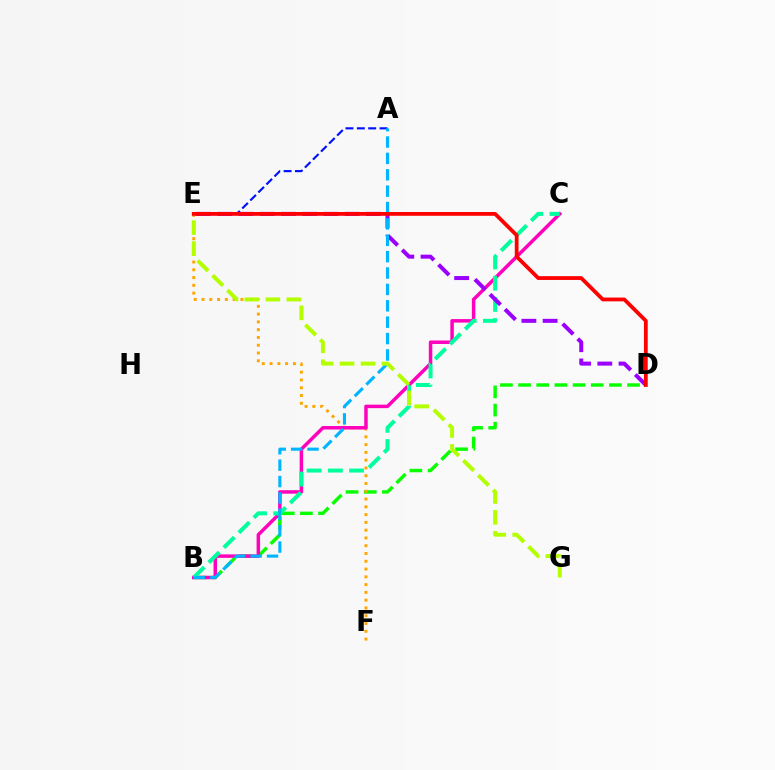{('B', 'D'): [{'color': '#08ff00', 'line_style': 'dashed', 'thickness': 2.47}], ('E', 'F'): [{'color': '#ffa500', 'line_style': 'dotted', 'thickness': 2.11}], ('B', 'C'): [{'color': '#ff00bd', 'line_style': 'solid', 'thickness': 2.51}, {'color': '#00ff9d', 'line_style': 'dashed', 'thickness': 2.88}], ('A', 'E'): [{'color': '#0010ff', 'line_style': 'dashed', 'thickness': 1.54}], ('D', 'E'): [{'color': '#9b00ff', 'line_style': 'dashed', 'thickness': 2.88}, {'color': '#ff0000', 'line_style': 'solid', 'thickness': 2.73}], ('A', 'B'): [{'color': '#00b5ff', 'line_style': 'dashed', 'thickness': 2.22}], ('E', 'G'): [{'color': '#b3ff00', 'line_style': 'dashed', 'thickness': 2.85}]}